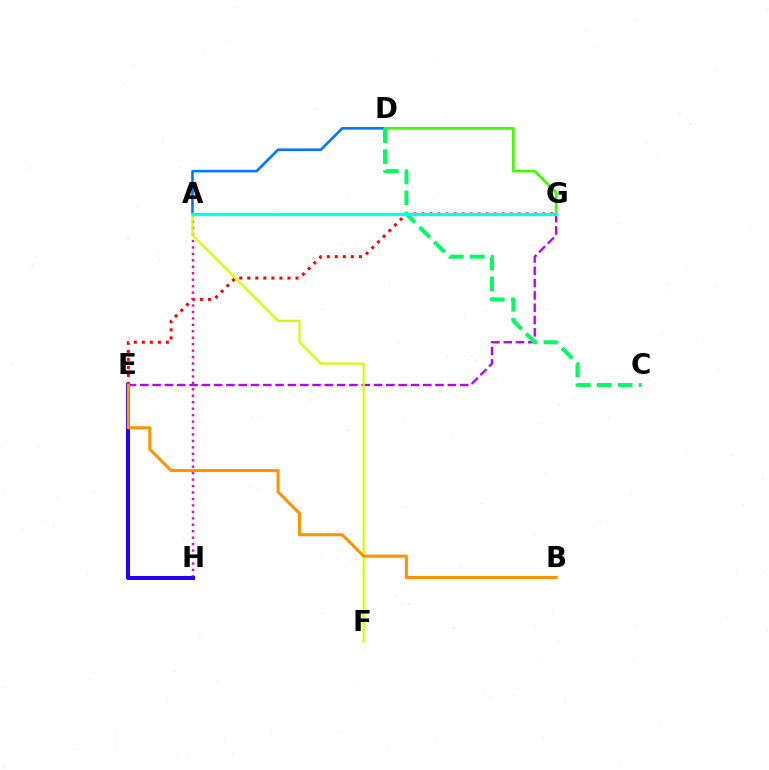{('E', 'G'): [{'color': '#ff0000', 'line_style': 'dotted', 'thickness': 2.18}, {'color': '#b900ff', 'line_style': 'dashed', 'thickness': 1.67}], ('A', 'D'): [{'color': '#0074ff', 'line_style': 'solid', 'thickness': 1.86}], ('A', 'H'): [{'color': '#ff00ac', 'line_style': 'dotted', 'thickness': 1.75}], ('E', 'H'): [{'color': '#2500ff', 'line_style': 'solid', 'thickness': 2.9}], ('D', 'G'): [{'color': '#3dff00', 'line_style': 'solid', 'thickness': 1.93}], ('A', 'F'): [{'color': '#d1ff00', 'line_style': 'solid', 'thickness': 1.57}], ('C', 'D'): [{'color': '#00ff5c', 'line_style': 'dashed', 'thickness': 2.84}], ('B', 'E'): [{'color': '#ff9400', 'line_style': 'solid', 'thickness': 2.21}], ('A', 'G'): [{'color': '#00fff6', 'line_style': 'solid', 'thickness': 2.36}]}